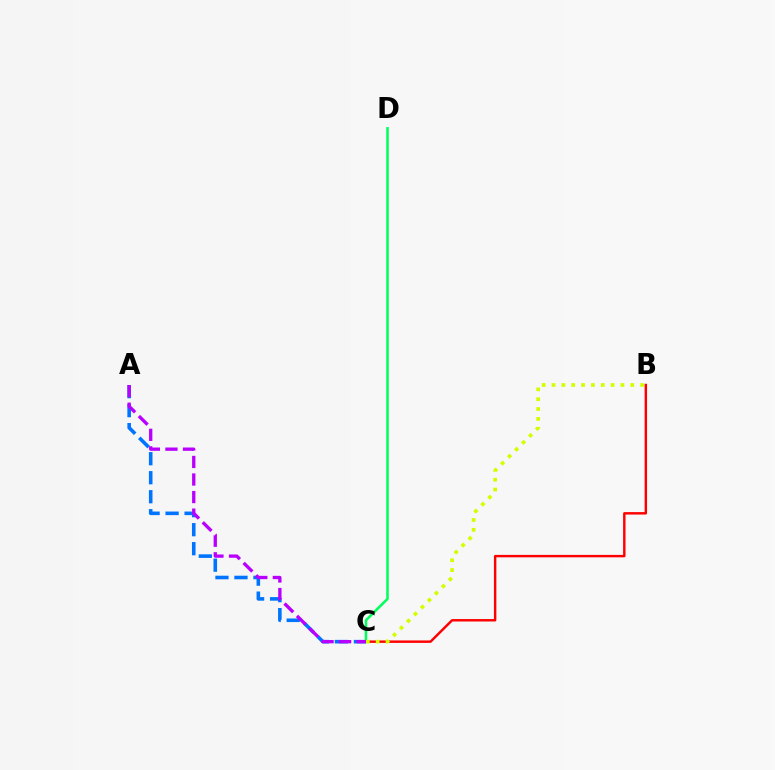{('C', 'D'): [{'color': '#00ff5c', 'line_style': 'solid', 'thickness': 1.83}], ('B', 'C'): [{'color': '#ff0000', 'line_style': 'solid', 'thickness': 1.75}, {'color': '#d1ff00', 'line_style': 'dotted', 'thickness': 2.67}], ('A', 'C'): [{'color': '#0074ff', 'line_style': 'dashed', 'thickness': 2.58}, {'color': '#b900ff', 'line_style': 'dashed', 'thickness': 2.38}]}